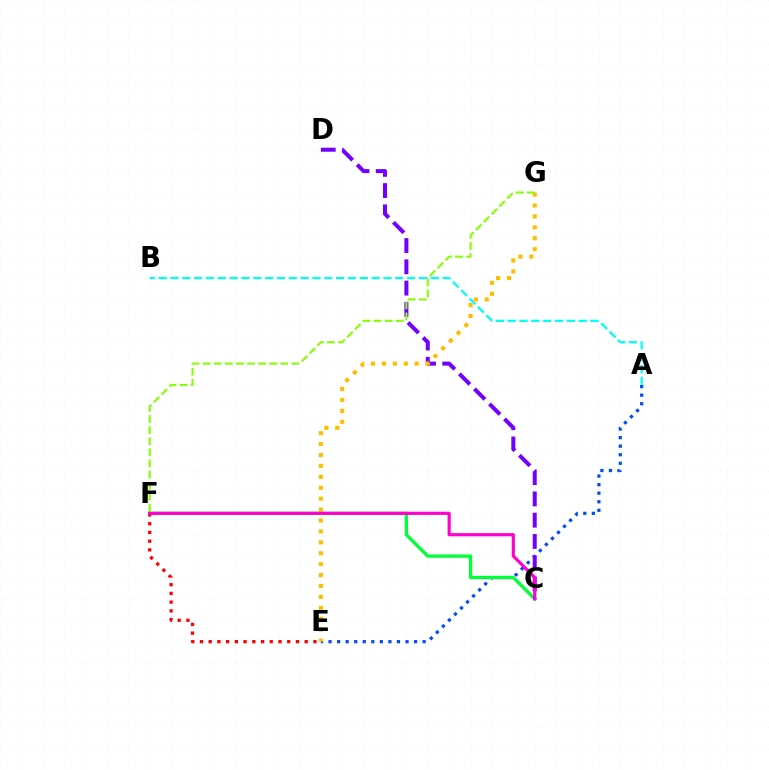{('A', 'E'): [{'color': '#004bff', 'line_style': 'dotted', 'thickness': 2.32}], ('C', 'F'): [{'color': '#00ff39', 'line_style': 'solid', 'thickness': 2.36}, {'color': '#ff00cf', 'line_style': 'solid', 'thickness': 2.28}], ('C', 'D'): [{'color': '#7200ff', 'line_style': 'dashed', 'thickness': 2.89}], ('E', 'G'): [{'color': '#ffbd00', 'line_style': 'dotted', 'thickness': 2.97}], ('E', 'F'): [{'color': '#ff0000', 'line_style': 'dotted', 'thickness': 2.37}], ('F', 'G'): [{'color': '#84ff00', 'line_style': 'dashed', 'thickness': 1.51}], ('A', 'B'): [{'color': '#00fff6', 'line_style': 'dashed', 'thickness': 1.61}]}